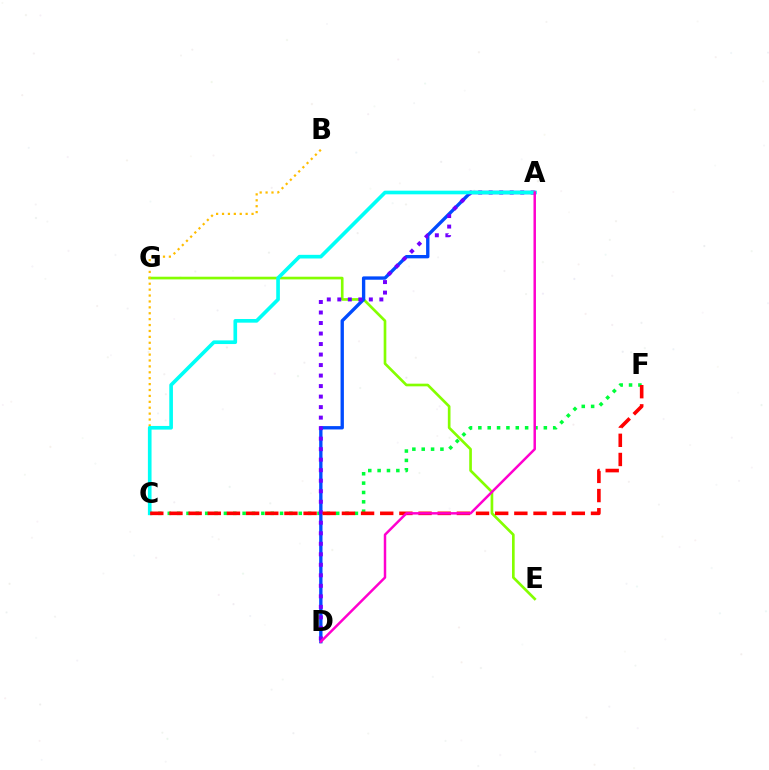{('E', 'G'): [{'color': '#84ff00', 'line_style': 'solid', 'thickness': 1.92}], ('C', 'F'): [{'color': '#00ff39', 'line_style': 'dotted', 'thickness': 2.54}, {'color': '#ff0000', 'line_style': 'dashed', 'thickness': 2.6}], ('A', 'D'): [{'color': '#004bff', 'line_style': 'solid', 'thickness': 2.41}, {'color': '#7200ff', 'line_style': 'dotted', 'thickness': 2.86}, {'color': '#ff00cf', 'line_style': 'solid', 'thickness': 1.79}], ('B', 'C'): [{'color': '#ffbd00', 'line_style': 'dotted', 'thickness': 1.6}], ('A', 'C'): [{'color': '#00fff6', 'line_style': 'solid', 'thickness': 2.63}]}